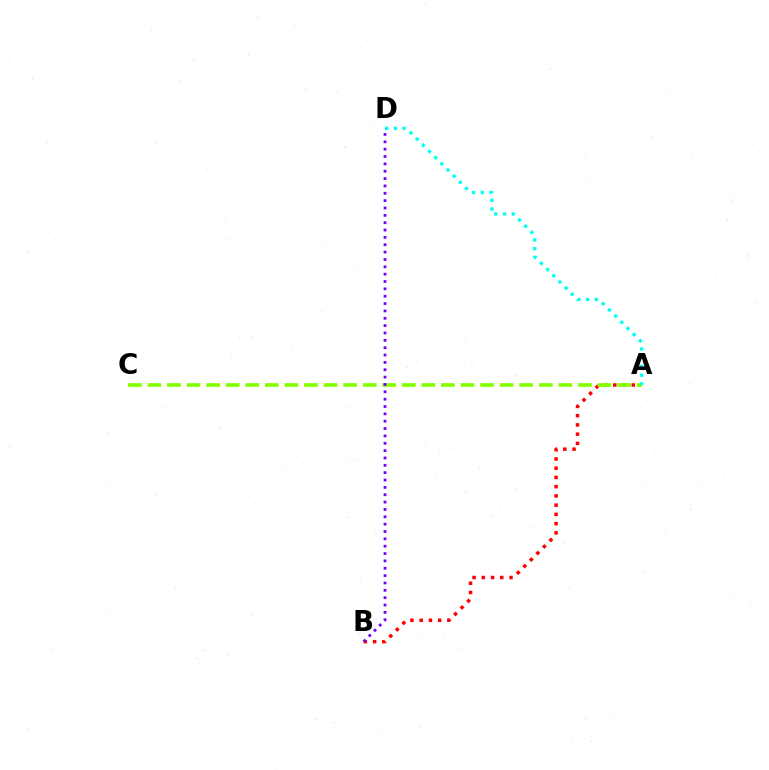{('A', 'B'): [{'color': '#ff0000', 'line_style': 'dotted', 'thickness': 2.51}], ('A', 'C'): [{'color': '#84ff00', 'line_style': 'dashed', 'thickness': 2.66}], ('A', 'D'): [{'color': '#00fff6', 'line_style': 'dotted', 'thickness': 2.37}], ('B', 'D'): [{'color': '#7200ff', 'line_style': 'dotted', 'thickness': 2.0}]}